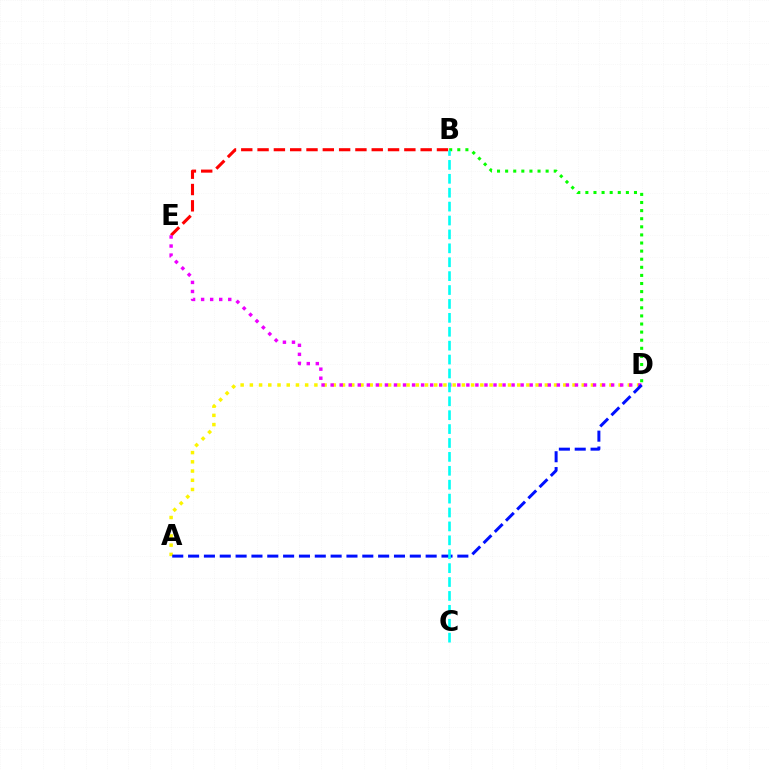{('B', 'E'): [{'color': '#ff0000', 'line_style': 'dashed', 'thickness': 2.22}], ('B', 'D'): [{'color': '#08ff00', 'line_style': 'dotted', 'thickness': 2.2}], ('A', 'D'): [{'color': '#fcf500', 'line_style': 'dotted', 'thickness': 2.5}, {'color': '#0010ff', 'line_style': 'dashed', 'thickness': 2.15}], ('D', 'E'): [{'color': '#ee00ff', 'line_style': 'dotted', 'thickness': 2.46}], ('B', 'C'): [{'color': '#00fff6', 'line_style': 'dashed', 'thickness': 1.89}]}